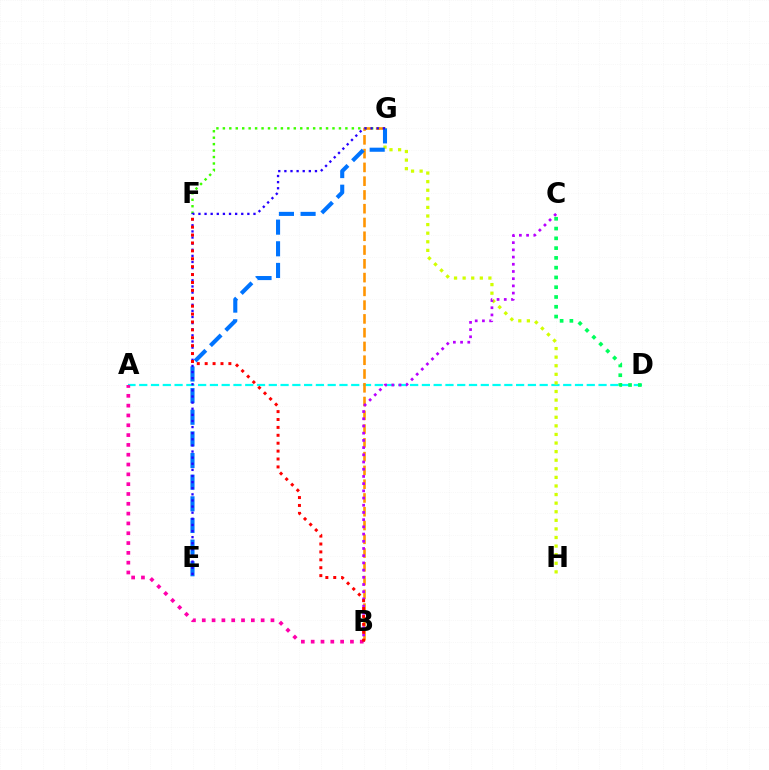{('A', 'D'): [{'color': '#00fff6', 'line_style': 'dashed', 'thickness': 1.6}], ('G', 'H'): [{'color': '#d1ff00', 'line_style': 'dotted', 'thickness': 2.33}], ('F', 'G'): [{'color': '#3dff00', 'line_style': 'dotted', 'thickness': 1.75}], ('B', 'G'): [{'color': '#ff9400', 'line_style': 'dashed', 'thickness': 1.87}], ('A', 'B'): [{'color': '#ff00ac', 'line_style': 'dotted', 'thickness': 2.67}], ('E', 'G'): [{'color': '#0074ff', 'line_style': 'dashed', 'thickness': 2.94}, {'color': '#2500ff', 'line_style': 'dotted', 'thickness': 1.66}], ('B', 'C'): [{'color': '#b900ff', 'line_style': 'dotted', 'thickness': 1.96}], ('B', 'F'): [{'color': '#ff0000', 'line_style': 'dotted', 'thickness': 2.15}], ('C', 'D'): [{'color': '#00ff5c', 'line_style': 'dotted', 'thickness': 2.66}]}